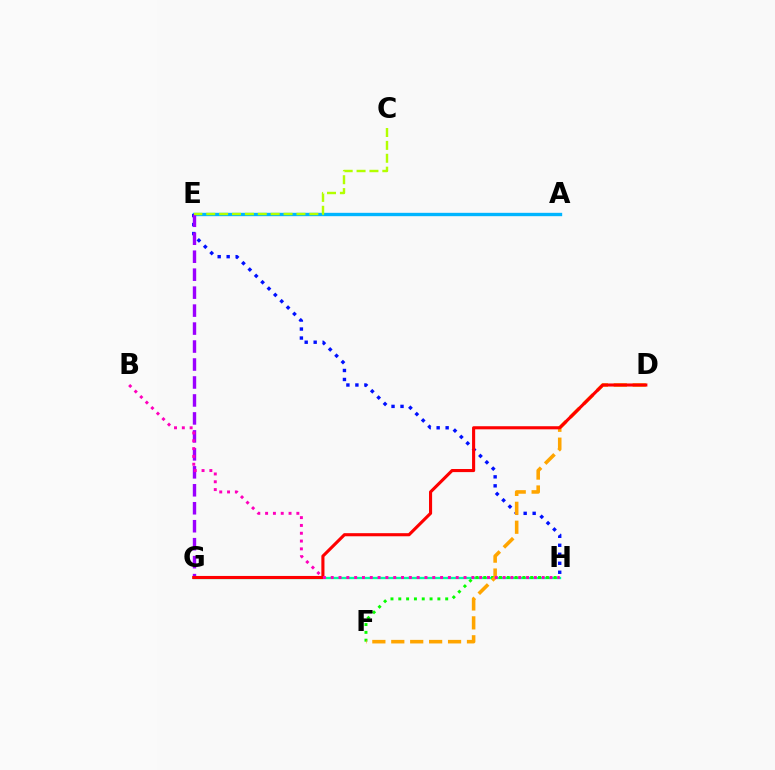{('A', 'E'): [{'color': '#00b5ff', 'line_style': 'solid', 'thickness': 2.42}], ('E', 'H'): [{'color': '#0010ff', 'line_style': 'dotted', 'thickness': 2.44}], ('E', 'G'): [{'color': '#9b00ff', 'line_style': 'dashed', 'thickness': 2.44}], ('G', 'H'): [{'color': '#00ff9d', 'line_style': 'solid', 'thickness': 1.67}], ('F', 'H'): [{'color': '#08ff00', 'line_style': 'dotted', 'thickness': 2.12}], ('D', 'F'): [{'color': '#ffa500', 'line_style': 'dashed', 'thickness': 2.57}], ('D', 'G'): [{'color': '#ff0000', 'line_style': 'solid', 'thickness': 2.23}], ('C', 'E'): [{'color': '#b3ff00', 'line_style': 'dashed', 'thickness': 1.75}], ('B', 'H'): [{'color': '#ff00bd', 'line_style': 'dotted', 'thickness': 2.12}]}